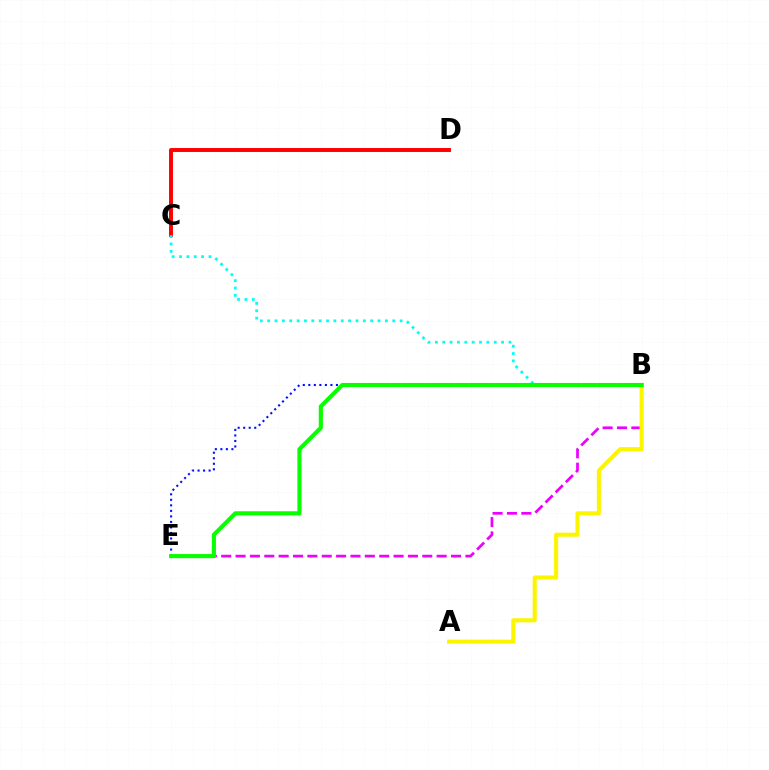{('B', 'E'): [{'color': '#ee00ff', 'line_style': 'dashed', 'thickness': 1.95}, {'color': '#0010ff', 'line_style': 'dotted', 'thickness': 1.5}, {'color': '#08ff00', 'line_style': 'solid', 'thickness': 2.96}], ('A', 'B'): [{'color': '#fcf500', 'line_style': 'solid', 'thickness': 2.94}], ('C', 'D'): [{'color': '#ff0000', 'line_style': 'solid', 'thickness': 2.83}], ('B', 'C'): [{'color': '#00fff6', 'line_style': 'dotted', 'thickness': 2.0}]}